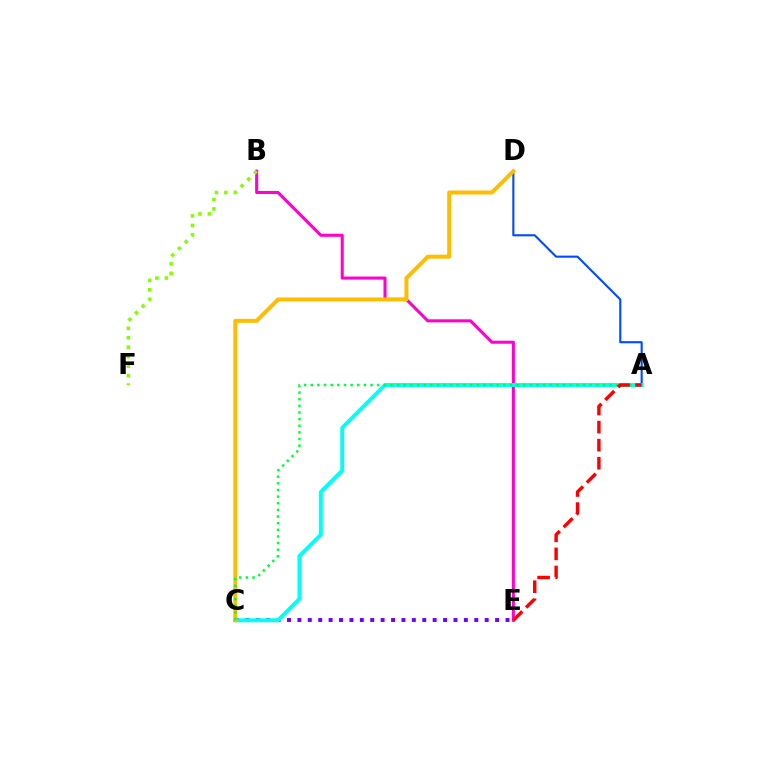{('B', 'E'): [{'color': '#ff00cf', 'line_style': 'solid', 'thickness': 2.2}], ('B', 'F'): [{'color': '#84ff00', 'line_style': 'dotted', 'thickness': 2.57}], ('C', 'E'): [{'color': '#7200ff', 'line_style': 'dotted', 'thickness': 2.83}], ('A', 'D'): [{'color': '#004bff', 'line_style': 'solid', 'thickness': 1.51}], ('A', 'C'): [{'color': '#00fff6', 'line_style': 'solid', 'thickness': 2.82}, {'color': '#00ff39', 'line_style': 'dotted', 'thickness': 1.8}], ('C', 'D'): [{'color': '#ffbd00', 'line_style': 'solid', 'thickness': 2.86}], ('A', 'E'): [{'color': '#ff0000', 'line_style': 'dashed', 'thickness': 2.45}]}